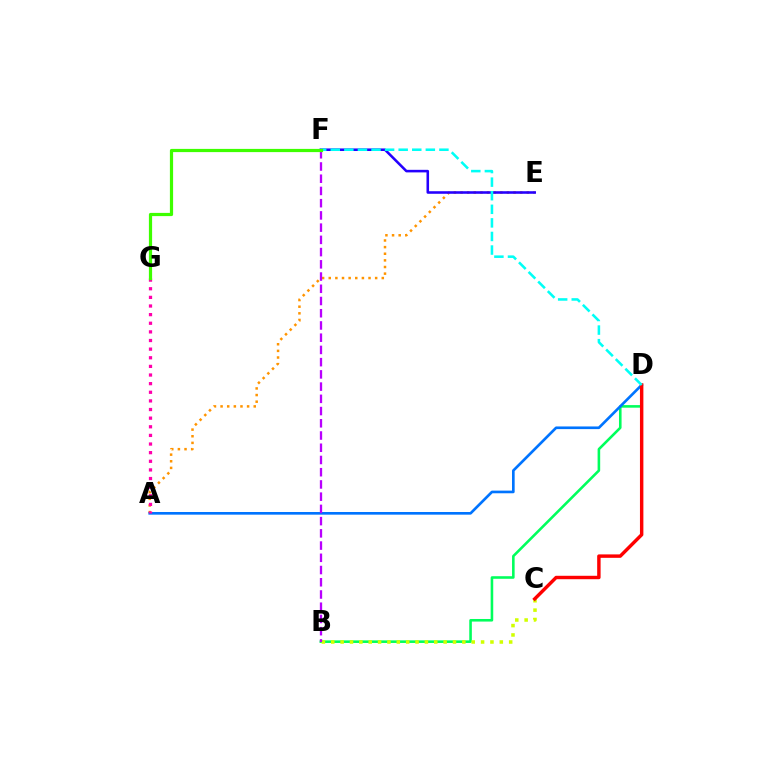{('A', 'E'): [{'color': '#ff9400', 'line_style': 'dotted', 'thickness': 1.8}], ('B', 'D'): [{'color': '#00ff5c', 'line_style': 'solid', 'thickness': 1.86}], ('A', 'D'): [{'color': '#0074ff', 'line_style': 'solid', 'thickness': 1.91}], ('E', 'F'): [{'color': '#2500ff', 'line_style': 'solid', 'thickness': 1.85}], ('B', 'C'): [{'color': '#d1ff00', 'line_style': 'dotted', 'thickness': 2.54}], ('C', 'D'): [{'color': '#ff0000', 'line_style': 'solid', 'thickness': 2.47}], ('D', 'F'): [{'color': '#00fff6', 'line_style': 'dashed', 'thickness': 1.84}], ('A', 'G'): [{'color': '#ff00ac', 'line_style': 'dotted', 'thickness': 2.34}], ('B', 'F'): [{'color': '#b900ff', 'line_style': 'dashed', 'thickness': 1.66}], ('F', 'G'): [{'color': '#3dff00', 'line_style': 'solid', 'thickness': 2.31}]}